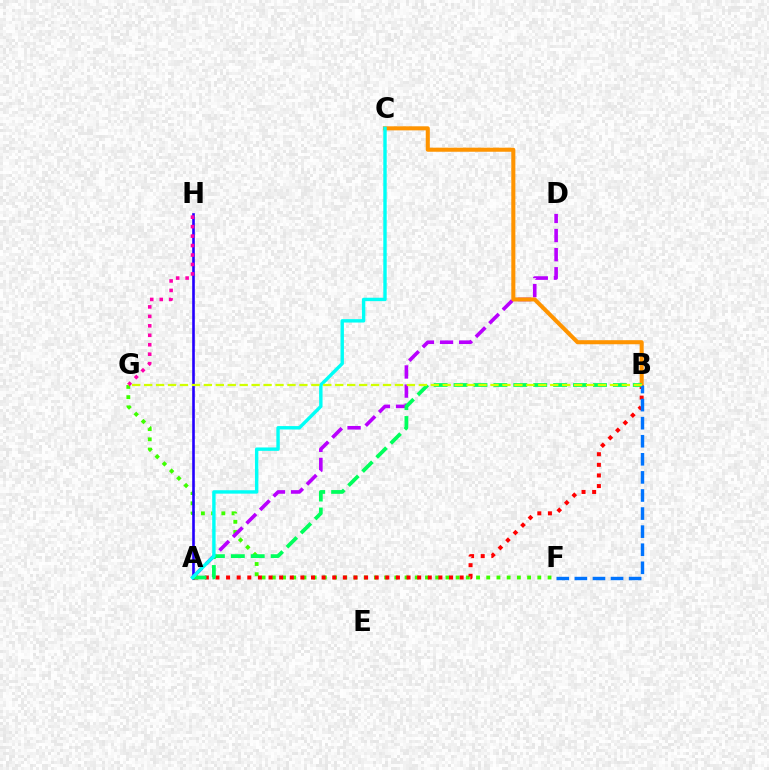{('F', 'G'): [{'color': '#3dff00', 'line_style': 'dotted', 'thickness': 2.77}], ('A', 'D'): [{'color': '#b900ff', 'line_style': 'dashed', 'thickness': 2.6}], ('A', 'H'): [{'color': '#2500ff', 'line_style': 'solid', 'thickness': 1.89}], ('A', 'B'): [{'color': '#ff0000', 'line_style': 'dotted', 'thickness': 2.88}, {'color': '#00ff5c', 'line_style': 'dashed', 'thickness': 2.71}], ('B', 'C'): [{'color': '#ff9400', 'line_style': 'solid', 'thickness': 2.92}], ('B', 'F'): [{'color': '#0074ff', 'line_style': 'dashed', 'thickness': 2.46}], ('A', 'C'): [{'color': '#00fff6', 'line_style': 'solid', 'thickness': 2.45}], ('G', 'H'): [{'color': '#ff00ac', 'line_style': 'dotted', 'thickness': 2.57}], ('B', 'G'): [{'color': '#d1ff00', 'line_style': 'dashed', 'thickness': 1.62}]}